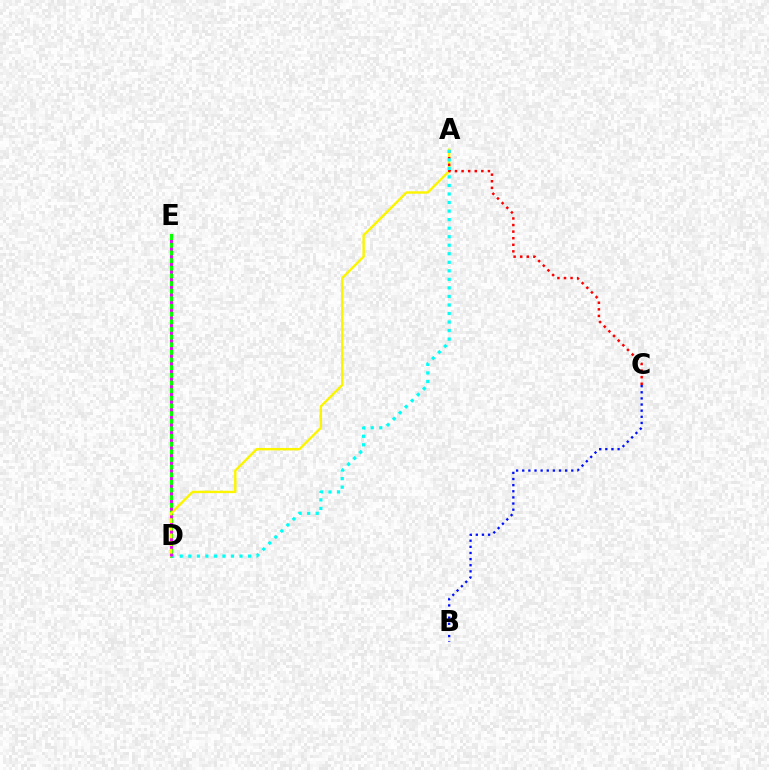{('D', 'E'): [{'color': '#08ff00', 'line_style': 'solid', 'thickness': 2.26}, {'color': '#ee00ff', 'line_style': 'dotted', 'thickness': 2.08}], ('A', 'D'): [{'color': '#fcf500', 'line_style': 'solid', 'thickness': 1.74}, {'color': '#00fff6', 'line_style': 'dotted', 'thickness': 2.32}], ('A', 'C'): [{'color': '#ff0000', 'line_style': 'dotted', 'thickness': 1.79}], ('B', 'C'): [{'color': '#0010ff', 'line_style': 'dotted', 'thickness': 1.67}]}